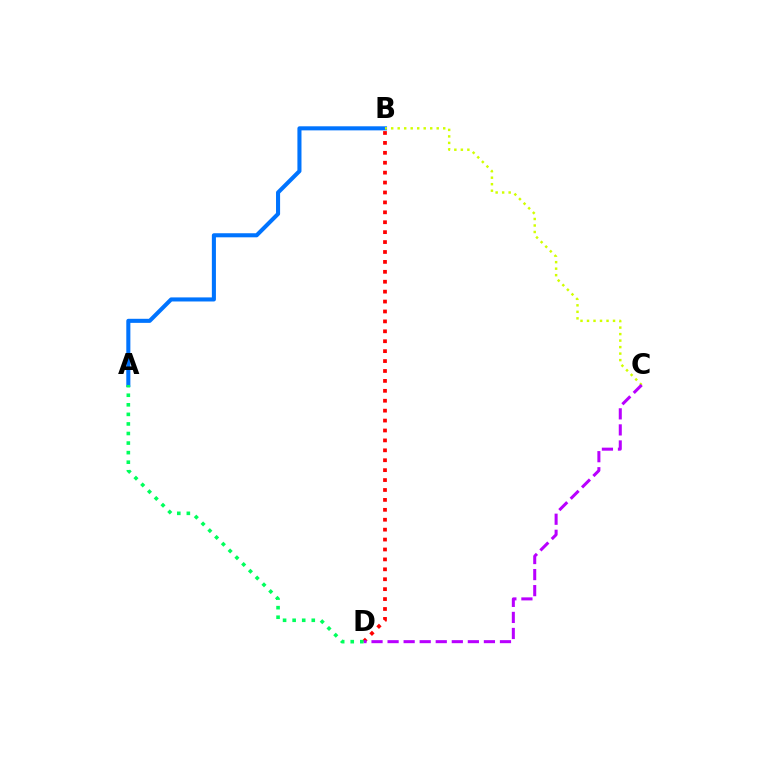{('A', 'B'): [{'color': '#0074ff', 'line_style': 'solid', 'thickness': 2.93}], ('B', 'D'): [{'color': '#ff0000', 'line_style': 'dotted', 'thickness': 2.69}], ('B', 'C'): [{'color': '#d1ff00', 'line_style': 'dotted', 'thickness': 1.77}], ('C', 'D'): [{'color': '#b900ff', 'line_style': 'dashed', 'thickness': 2.18}], ('A', 'D'): [{'color': '#00ff5c', 'line_style': 'dotted', 'thickness': 2.6}]}